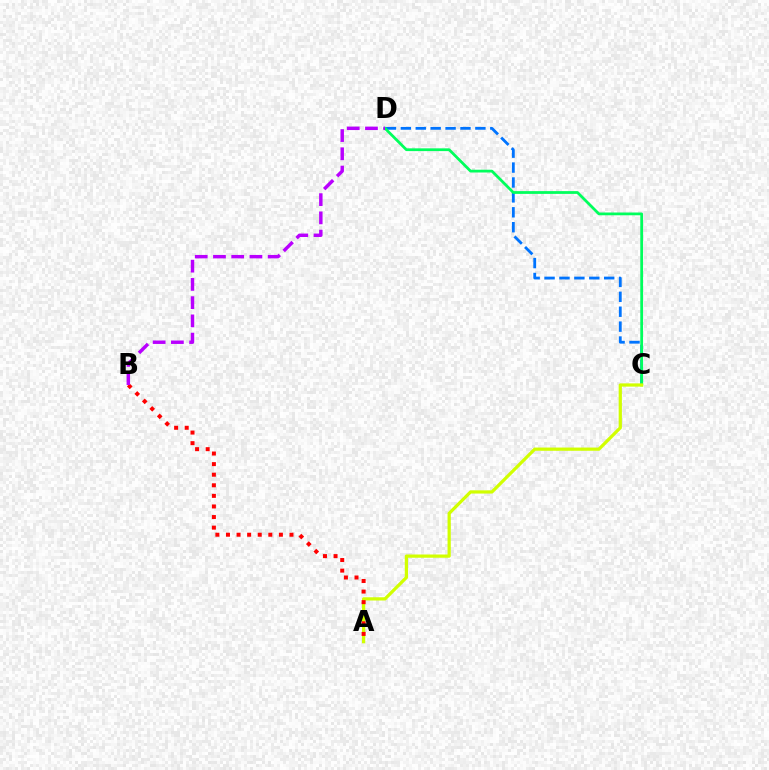{('C', 'D'): [{'color': '#0074ff', 'line_style': 'dashed', 'thickness': 2.03}, {'color': '#00ff5c', 'line_style': 'solid', 'thickness': 1.99}], ('A', 'C'): [{'color': '#d1ff00', 'line_style': 'solid', 'thickness': 2.33}], ('A', 'B'): [{'color': '#ff0000', 'line_style': 'dotted', 'thickness': 2.88}], ('B', 'D'): [{'color': '#b900ff', 'line_style': 'dashed', 'thickness': 2.48}]}